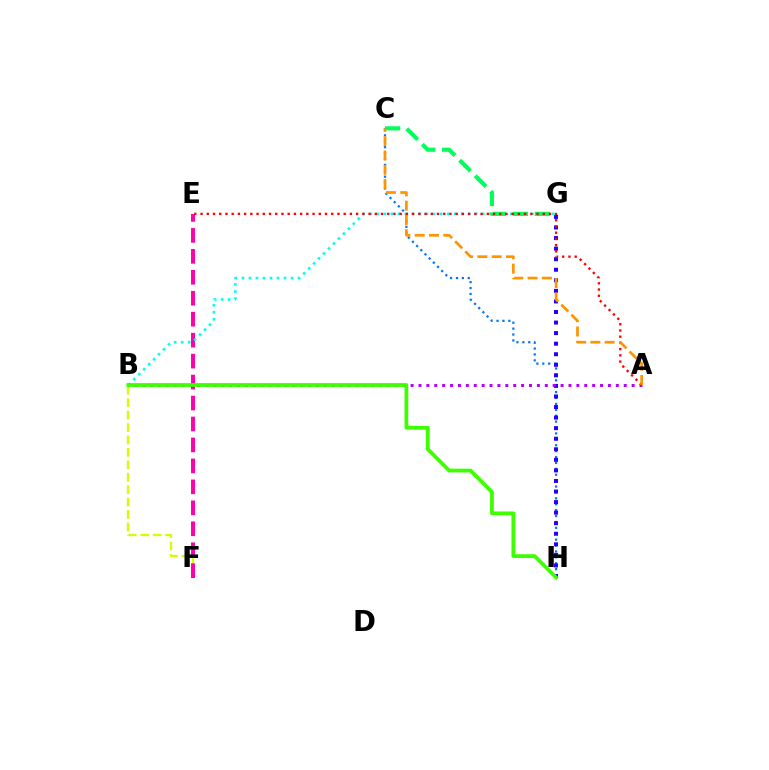{('C', 'H'): [{'color': '#0074ff', 'line_style': 'dotted', 'thickness': 1.6}], ('G', 'H'): [{'color': '#2500ff', 'line_style': 'dotted', 'thickness': 2.87}], ('B', 'F'): [{'color': '#d1ff00', 'line_style': 'dashed', 'thickness': 1.69}], ('E', 'F'): [{'color': '#ff00ac', 'line_style': 'dashed', 'thickness': 2.85}], ('A', 'B'): [{'color': '#b900ff', 'line_style': 'dotted', 'thickness': 2.14}], ('B', 'G'): [{'color': '#00fff6', 'line_style': 'dotted', 'thickness': 1.91}], ('B', 'H'): [{'color': '#3dff00', 'line_style': 'solid', 'thickness': 2.71}], ('C', 'G'): [{'color': '#00ff5c', 'line_style': 'dashed', 'thickness': 2.98}], ('A', 'E'): [{'color': '#ff0000', 'line_style': 'dotted', 'thickness': 1.69}], ('A', 'C'): [{'color': '#ff9400', 'line_style': 'dashed', 'thickness': 1.94}]}